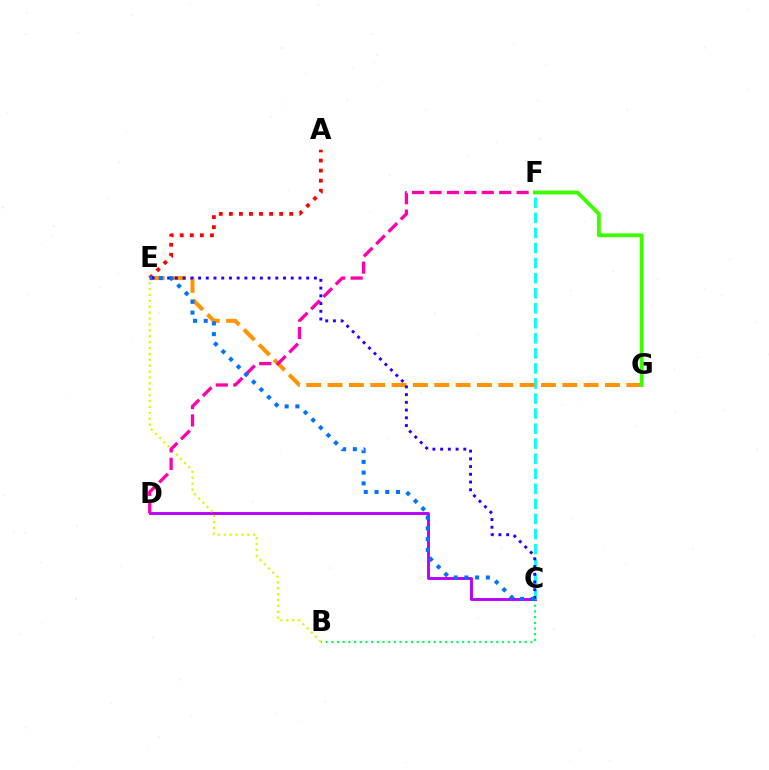{('B', 'C'): [{'color': '#00ff5c', 'line_style': 'dotted', 'thickness': 1.55}], ('C', 'D'): [{'color': '#b900ff', 'line_style': 'solid', 'thickness': 2.09}], ('B', 'E'): [{'color': '#d1ff00', 'line_style': 'dotted', 'thickness': 1.6}], ('C', 'F'): [{'color': '#00fff6', 'line_style': 'dashed', 'thickness': 2.05}], ('E', 'G'): [{'color': '#ff9400', 'line_style': 'dashed', 'thickness': 2.9}], ('A', 'E'): [{'color': '#ff0000', 'line_style': 'dotted', 'thickness': 2.73}], ('D', 'F'): [{'color': '#ff00ac', 'line_style': 'dashed', 'thickness': 2.37}], ('C', 'E'): [{'color': '#2500ff', 'line_style': 'dotted', 'thickness': 2.1}, {'color': '#0074ff', 'line_style': 'dotted', 'thickness': 2.92}], ('F', 'G'): [{'color': '#3dff00', 'line_style': 'solid', 'thickness': 2.78}]}